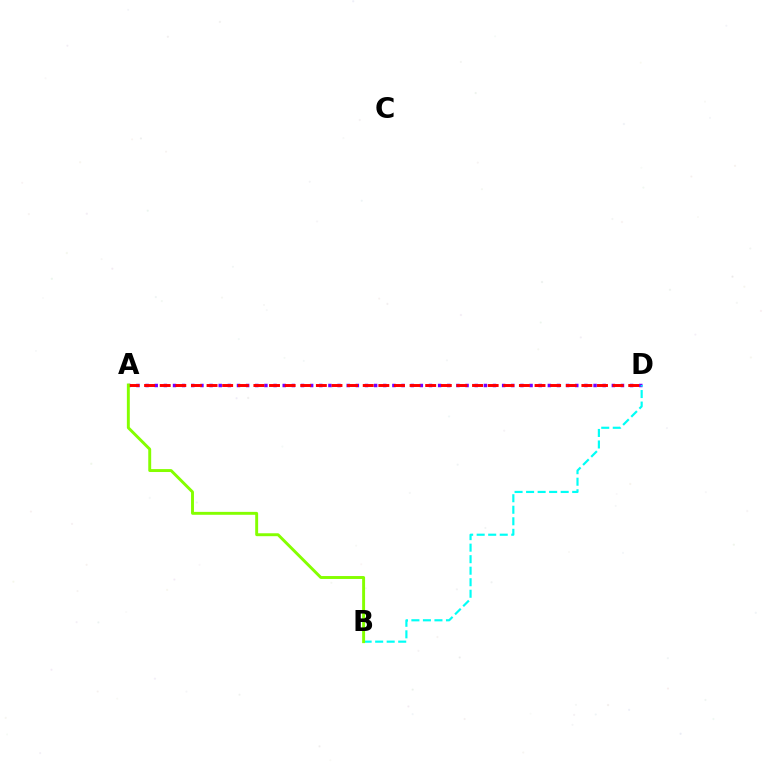{('A', 'D'): [{'color': '#7200ff', 'line_style': 'dotted', 'thickness': 2.48}, {'color': '#ff0000', 'line_style': 'dashed', 'thickness': 2.12}], ('B', 'D'): [{'color': '#00fff6', 'line_style': 'dashed', 'thickness': 1.57}], ('A', 'B'): [{'color': '#84ff00', 'line_style': 'solid', 'thickness': 2.1}]}